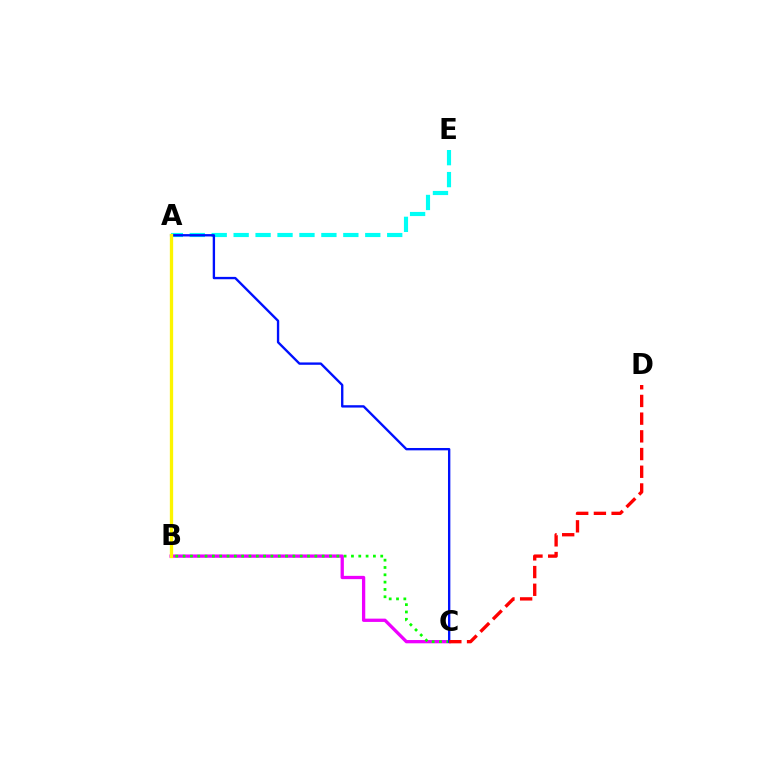{('B', 'C'): [{'color': '#ee00ff', 'line_style': 'solid', 'thickness': 2.37}, {'color': '#08ff00', 'line_style': 'dotted', 'thickness': 1.99}], ('A', 'E'): [{'color': '#00fff6', 'line_style': 'dashed', 'thickness': 2.98}], ('A', 'C'): [{'color': '#0010ff', 'line_style': 'solid', 'thickness': 1.7}], ('A', 'B'): [{'color': '#fcf500', 'line_style': 'solid', 'thickness': 2.38}], ('C', 'D'): [{'color': '#ff0000', 'line_style': 'dashed', 'thickness': 2.4}]}